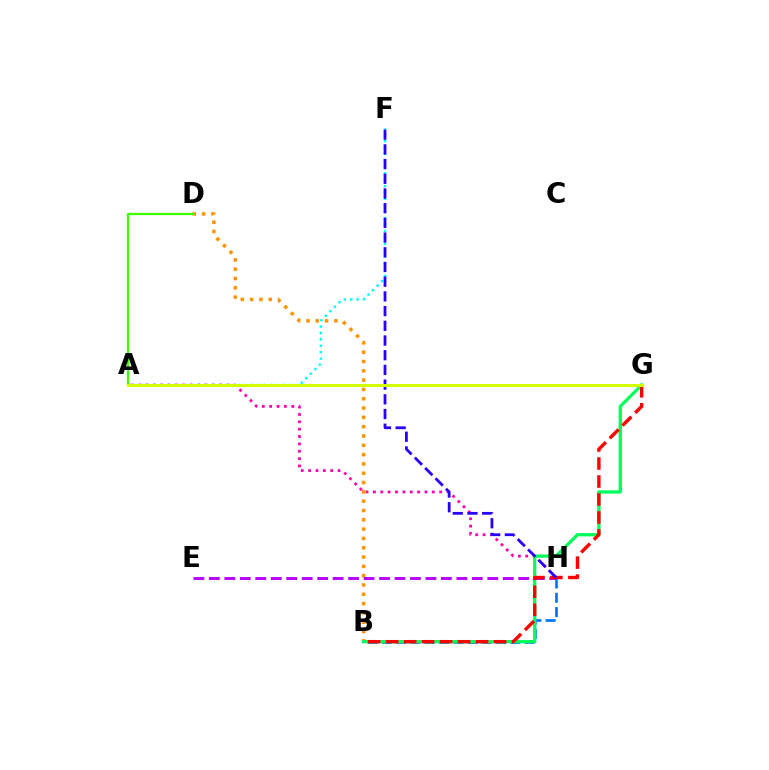{('B', 'D'): [{'color': '#ff9400', 'line_style': 'dotted', 'thickness': 2.53}], ('A', 'H'): [{'color': '#ff00ac', 'line_style': 'dotted', 'thickness': 2.0}], ('E', 'H'): [{'color': '#b900ff', 'line_style': 'dashed', 'thickness': 2.1}], ('B', 'H'): [{'color': '#0074ff', 'line_style': 'dashed', 'thickness': 1.94}], ('A', 'F'): [{'color': '#00fff6', 'line_style': 'dotted', 'thickness': 1.74}], ('B', 'G'): [{'color': '#00ff5c', 'line_style': 'solid', 'thickness': 2.37}, {'color': '#ff0000', 'line_style': 'dashed', 'thickness': 2.44}], ('F', 'H'): [{'color': '#2500ff', 'line_style': 'dashed', 'thickness': 2.0}], ('A', 'D'): [{'color': '#3dff00', 'line_style': 'solid', 'thickness': 1.63}], ('A', 'G'): [{'color': '#d1ff00', 'line_style': 'solid', 'thickness': 2.18}]}